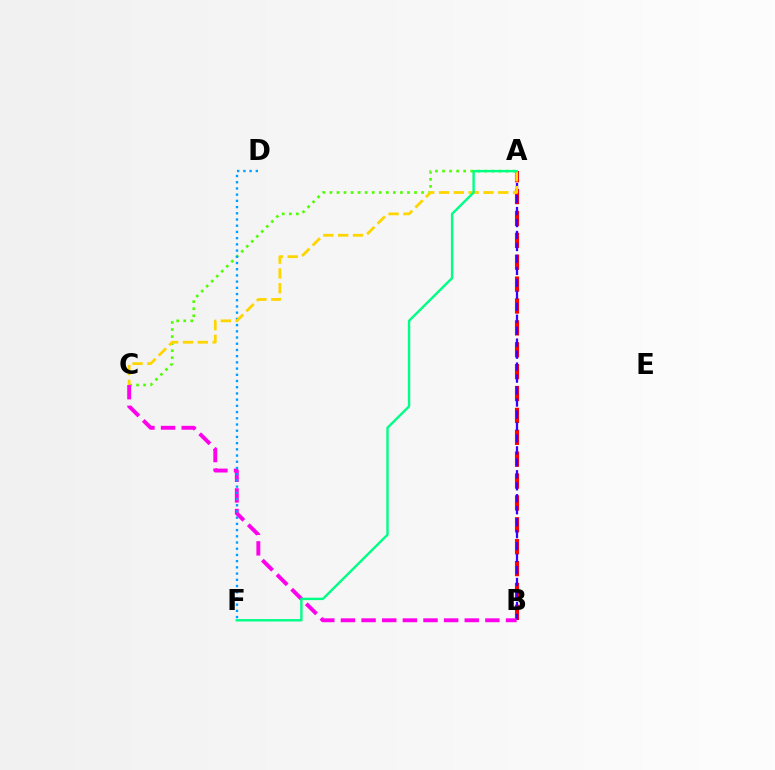{('A', 'C'): [{'color': '#4fff00', 'line_style': 'dotted', 'thickness': 1.92}, {'color': '#ffd500', 'line_style': 'dashed', 'thickness': 2.01}], ('A', 'B'): [{'color': '#ff0000', 'line_style': 'dashed', 'thickness': 2.97}, {'color': '#3700ff', 'line_style': 'dashed', 'thickness': 1.63}], ('B', 'C'): [{'color': '#ff00ed', 'line_style': 'dashed', 'thickness': 2.8}], ('D', 'F'): [{'color': '#009eff', 'line_style': 'dotted', 'thickness': 1.69}], ('A', 'F'): [{'color': '#00ff86', 'line_style': 'solid', 'thickness': 1.73}]}